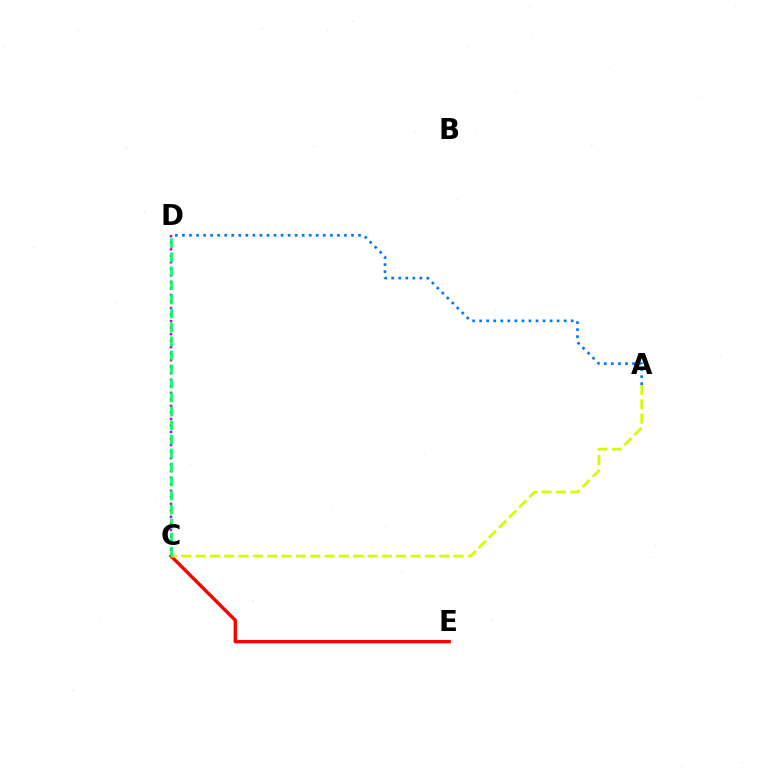{('C', 'E'): [{'color': '#ff0000', 'line_style': 'solid', 'thickness': 2.44}], ('C', 'D'): [{'color': '#b900ff', 'line_style': 'dotted', 'thickness': 1.77}, {'color': '#00ff5c', 'line_style': 'dashed', 'thickness': 1.9}], ('A', 'C'): [{'color': '#d1ff00', 'line_style': 'dashed', 'thickness': 1.95}], ('A', 'D'): [{'color': '#0074ff', 'line_style': 'dotted', 'thickness': 1.91}]}